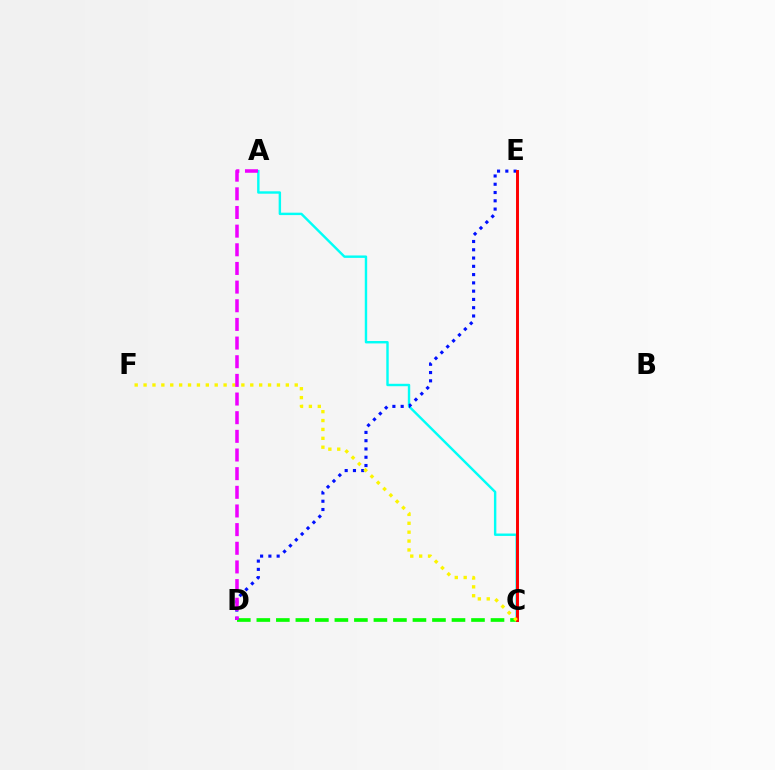{('C', 'D'): [{'color': '#08ff00', 'line_style': 'dashed', 'thickness': 2.65}], ('A', 'C'): [{'color': '#00fff6', 'line_style': 'solid', 'thickness': 1.74}], ('D', 'E'): [{'color': '#0010ff', 'line_style': 'dotted', 'thickness': 2.25}], ('C', 'E'): [{'color': '#ff0000', 'line_style': 'solid', 'thickness': 2.12}], ('C', 'F'): [{'color': '#fcf500', 'line_style': 'dotted', 'thickness': 2.42}], ('A', 'D'): [{'color': '#ee00ff', 'line_style': 'dashed', 'thickness': 2.53}]}